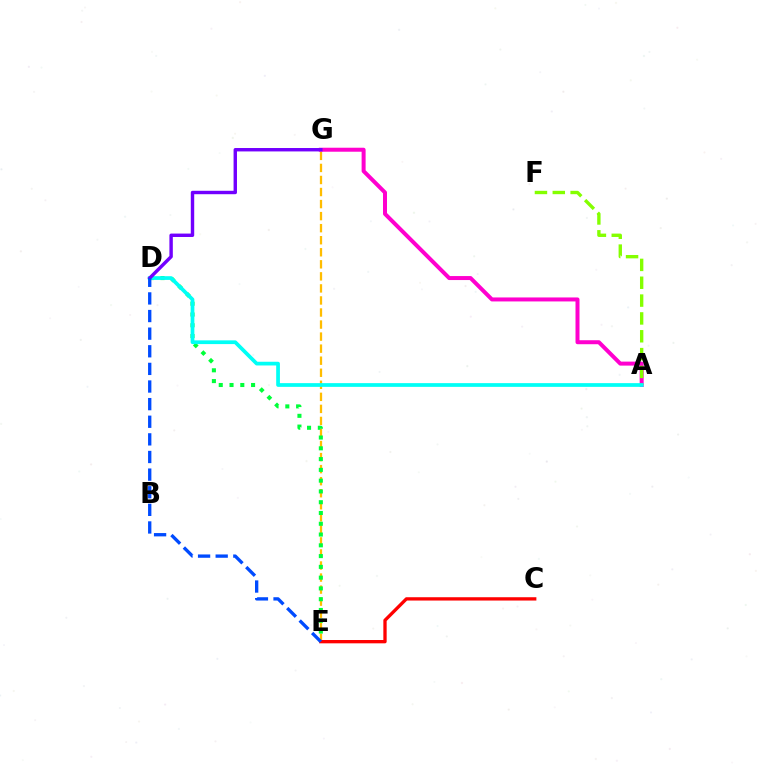{('E', 'G'): [{'color': '#ffbd00', 'line_style': 'dashed', 'thickness': 1.64}], ('A', 'G'): [{'color': '#ff00cf', 'line_style': 'solid', 'thickness': 2.87}], ('D', 'E'): [{'color': '#00ff39', 'line_style': 'dotted', 'thickness': 2.93}, {'color': '#004bff', 'line_style': 'dashed', 'thickness': 2.39}], ('A', 'F'): [{'color': '#84ff00', 'line_style': 'dashed', 'thickness': 2.42}], ('C', 'E'): [{'color': '#ff0000', 'line_style': 'solid', 'thickness': 2.39}], ('A', 'D'): [{'color': '#00fff6', 'line_style': 'solid', 'thickness': 2.68}], ('D', 'G'): [{'color': '#7200ff', 'line_style': 'solid', 'thickness': 2.46}]}